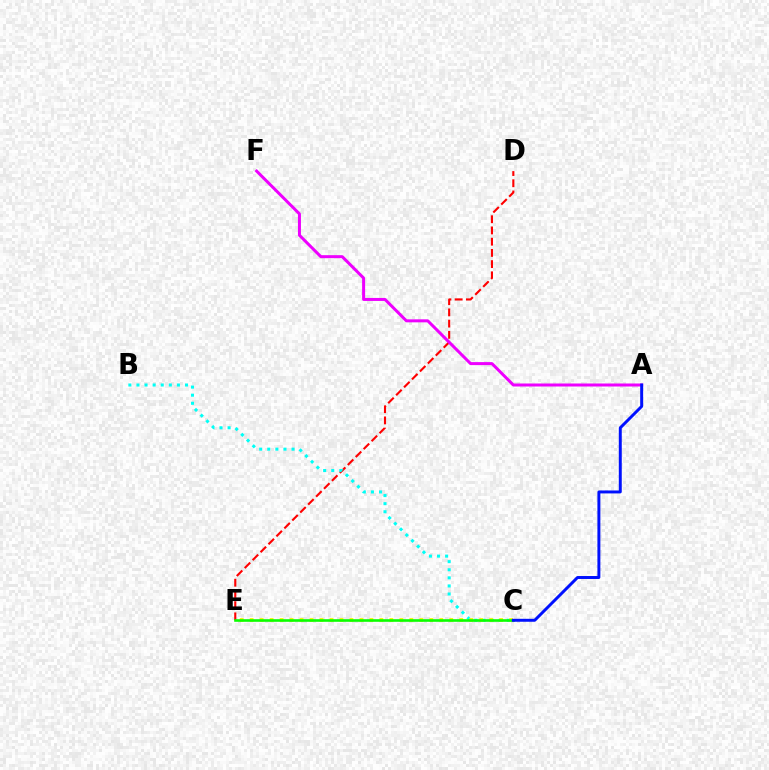{('D', 'E'): [{'color': '#ff0000', 'line_style': 'dashed', 'thickness': 1.52}], ('B', 'C'): [{'color': '#00fff6', 'line_style': 'dotted', 'thickness': 2.2}], ('C', 'E'): [{'color': '#fcf500', 'line_style': 'dotted', 'thickness': 2.71}, {'color': '#08ff00', 'line_style': 'solid', 'thickness': 1.87}], ('A', 'F'): [{'color': '#ee00ff', 'line_style': 'solid', 'thickness': 2.16}], ('A', 'C'): [{'color': '#0010ff', 'line_style': 'solid', 'thickness': 2.13}]}